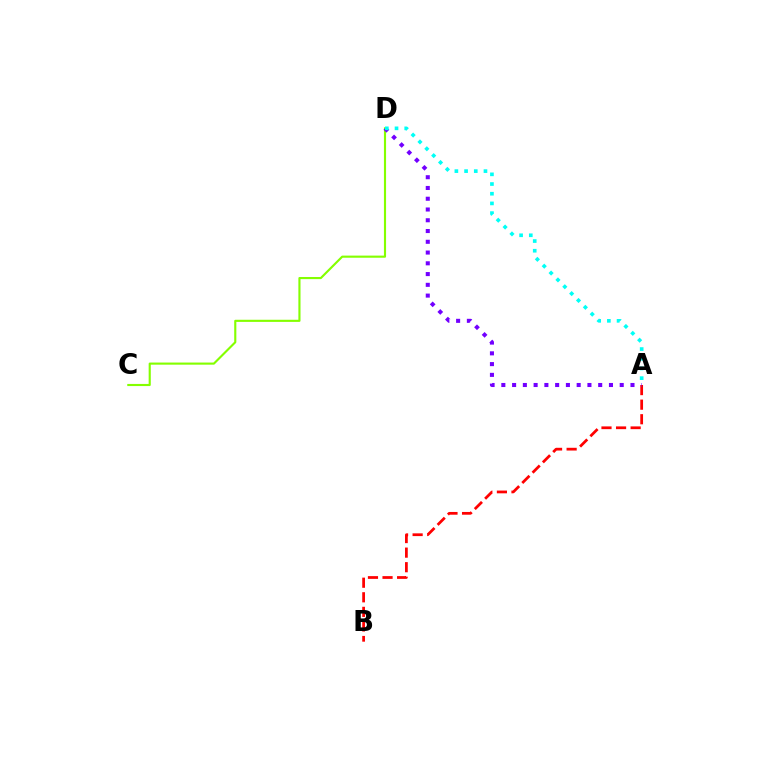{('A', 'B'): [{'color': '#ff0000', 'line_style': 'dashed', 'thickness': 1.98}], ('C', 'D'): [{'color': '#84ff00', 'line_style': 'solid', 'thickness': 1.53}], ('A', 'D'): [{'color': '#7200ff', 'line_style': 'dotted', 'thickness': 2.92}, {'color': '#00fff6', 'line_style': 'dotted', 'thickness': 2.63}]}